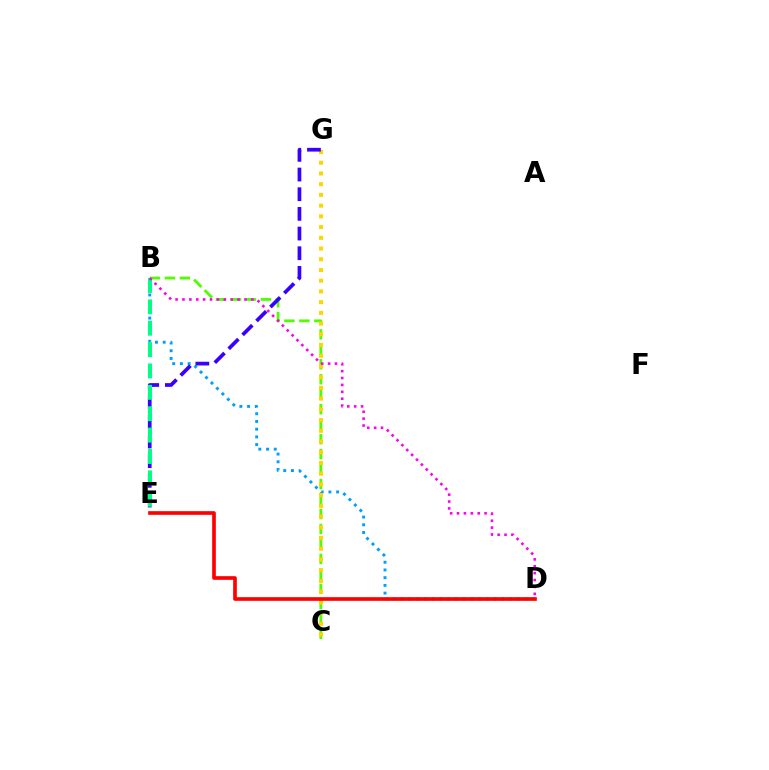{('B', 'C'): [{'color': '#4fff00', 'line_style': 'dashed', 'thickness': 2.03}], ('B', 'D'): [{'color': '#009eff', 'line_style': 'dotted', 'thickness': 2.1}, {'color': '#ff00ed', 'line_style': 'dotted', 'thickness': 1.87}], ('C', 'G'): [{'color': '#ffd500', 'line_style': 'dotted', 'thickness': 2.91}], ('E', 'G'): [{'color': '#3700ff', 'line_style': 'dashed', 'thickness': 2.67}], ('B', 'E'): [{'color': '#00ff86', 'line_style': 'dashed', 'thickness': 2.9}], ('D', 'E'): [{'color': '#ff0000', 'line_style': 'solid', 'thickness': 2.63}]}